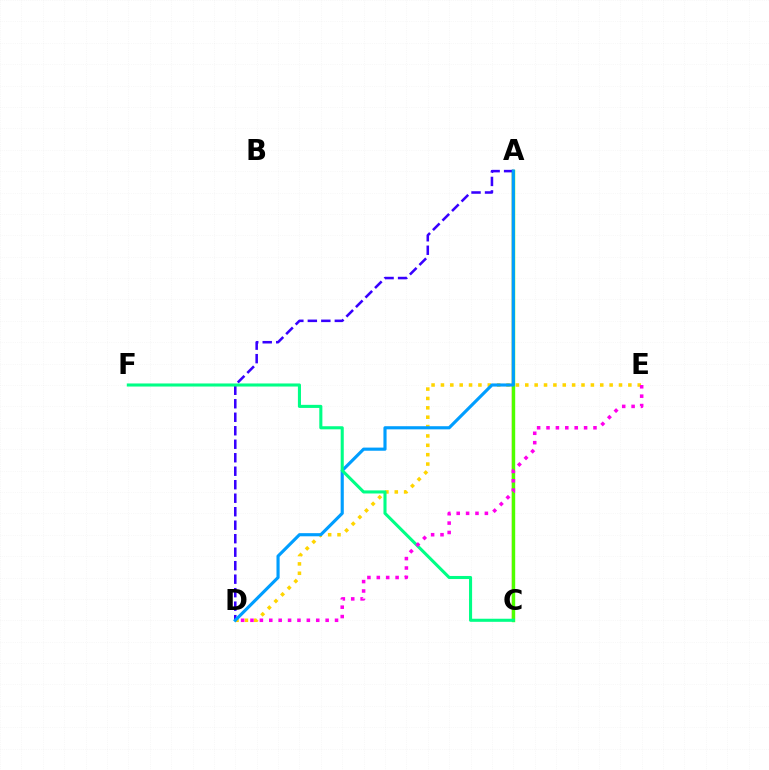{('D', 'E'): [{'color': '#ffd500', 'line_style': 'dotted', 'thickness': 2.55}, {'color': '#ff00ed', 'line_style': 'dotted', 'thickness': 2.55}], ('A', 'C'): [{'color': '#ff0000', 'line_style': 'solid', 'thickness': 1.61}, {'color': '#4fff00', 'line_style': 'solid', 'thickness': 2.44}], ('A', 'D'): [{'color': '#3700ff', 'line_style': 'dashed', 'thickness': 1.83}, {'color': '#009eff', 'line_style': 'solid', 'thickness': 2.26}], ('C', 'F'): [{'color': '#00ff86', 'line_style': 'solid', 'thickness': 2.22}]}